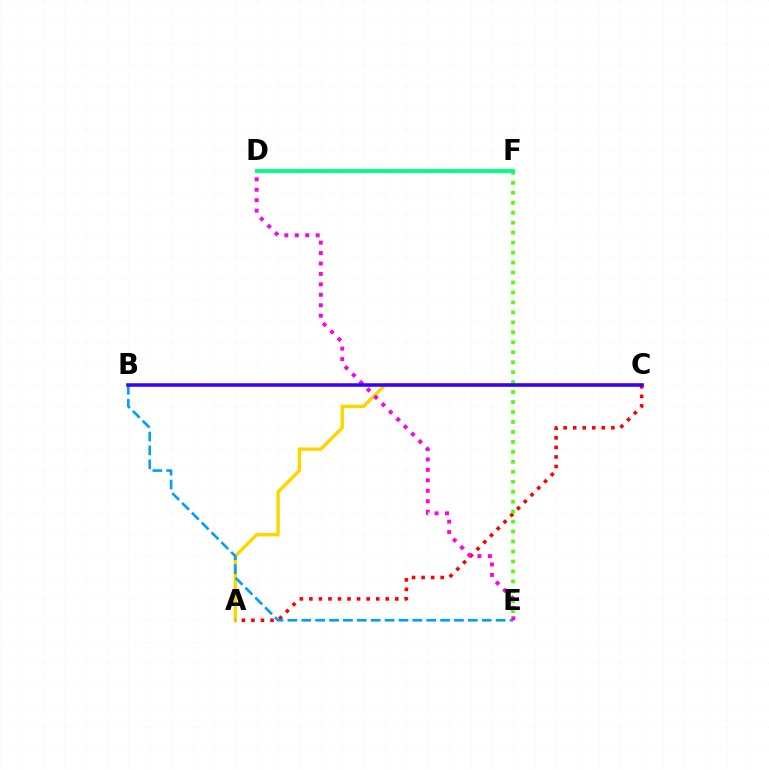{('A', 'C'): [{'color': '#ffd500', 'line_style': 'solid', 'thickness': 2.46}, {'color': '#ff0000', 'line_style': 'dotted', 'thickness': 2.59}], ('E', 'F'): [{'color': '#4fff00', 'line_style': 'dotted', 'thickness': 2.71}], ('B', 'E'): [{'color': '#009eff', 'line_style': 'dashed', 'thickness': 1.89}], ('D', 'E'): [{'color': '#ff00ed', 'line_style': 'dotted', 'thickness': 2.84}], ('B', 'C'): [{'color': '#3700ff', 'line_style': 'solid', 'thickness': 2.54}], ('D', 'F'): [{'color': '#00ff86', 'line_style': 'solid', 'thickness': 2.83}]}